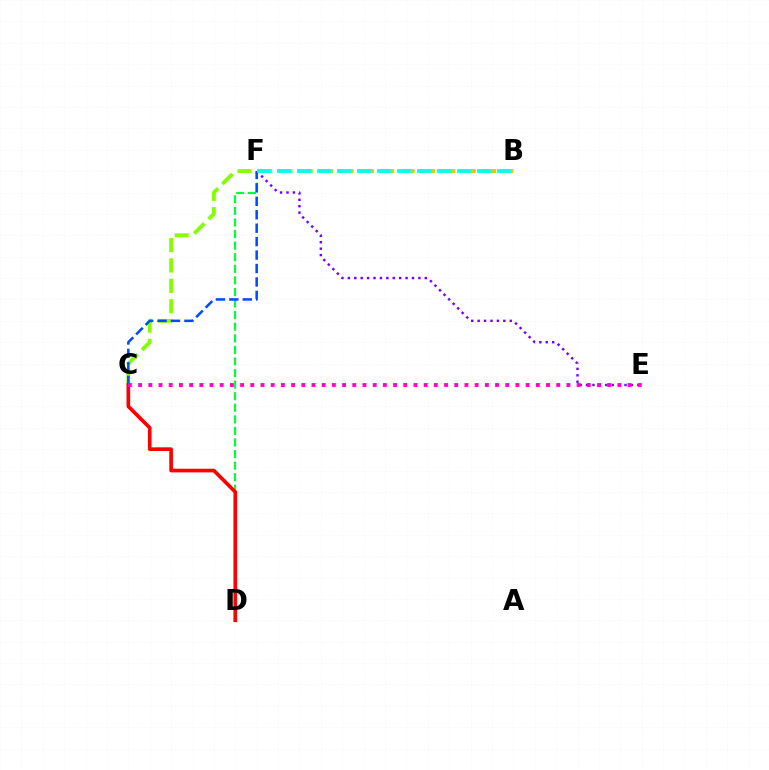{('B', 'C'): [{'color': '#84ff00', 'line_style': 'dashed', 'thickness': 2.77}], ('D', 'F'): [{'color': '#00ff39', 'line_style': 'dashed', 'thickness': 1.57}], ('B', 'F'): [{'color': '#ffbd00', 'line_style': 'dashed', 'thickness': 2.77}, {'color': '#00fff6', 'line_style': 'dashed', 'thickness': 2.72}], ('C', 'D'): [{'color': '#ff0000', 'line_style': 'solid', 'thickness': 2.64}], ('C', 'F'): [{'color': '#004bff', 'line_style': 'dashed', 'thickness': 1.83}], ('E', 'F'): [{'color': '#7200ff', 'line_style': 'dotted', 'thickness': 1.74}], ('C', 'E'): [{'color': '#ff00cf', 'line_style': 'dotted', 'thickness': 2.77}]}